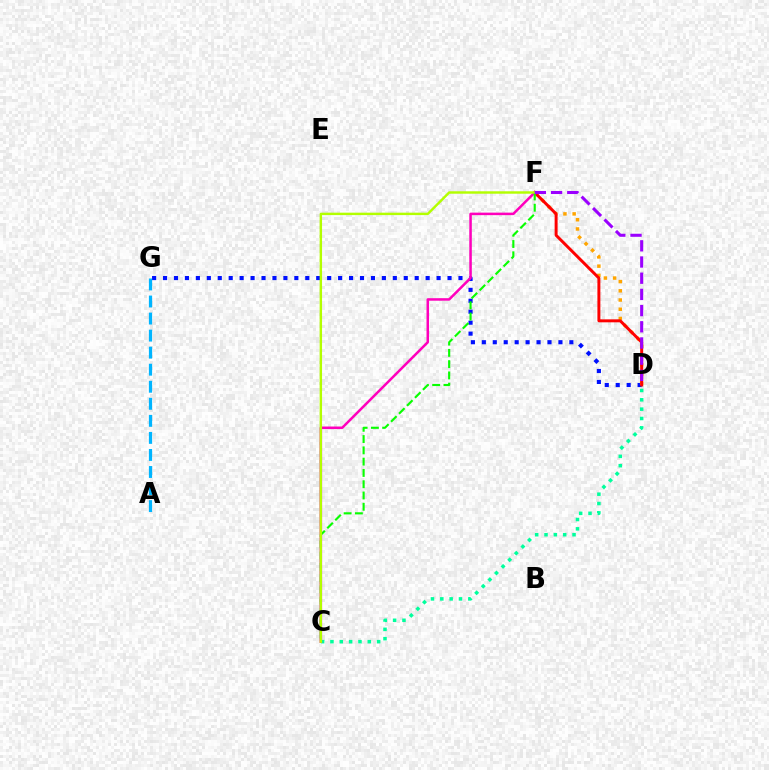{('D', 'G'): [{'color': '#0010ff', 'line_style': 'dotted', 'thickness': 2.97}], ('C', 'D'): [{'color': '#00ff9d', 'line_style': 'dotted', 'thickness': 2.54}], ('D', 'F'): [{'color': '#ffa500', 'line_style': 'dotted', 'thickness': 2.5}, {'color': '#ff0000', 'line_style': 'solid', 'thickness': 2.13}, {'color': '#9b00ff', 'line_style': 'dashed', 'thickness': 2.2}], ('A', 'G'): [{'color': '#00b5ff', 'line_style': 'dashed', 'thickness': 2.32}], ('C', 'F'): [{'color': '#ff00bd', 'line_style': 'solid', 'thickness': 1.82}, {'color': '#08ff00', 'line_style': 'dashed', 'thickness': 1.53}, {'color': '#b3ff00', 'line_style': 'solid', 'thickness': 1.75}]}